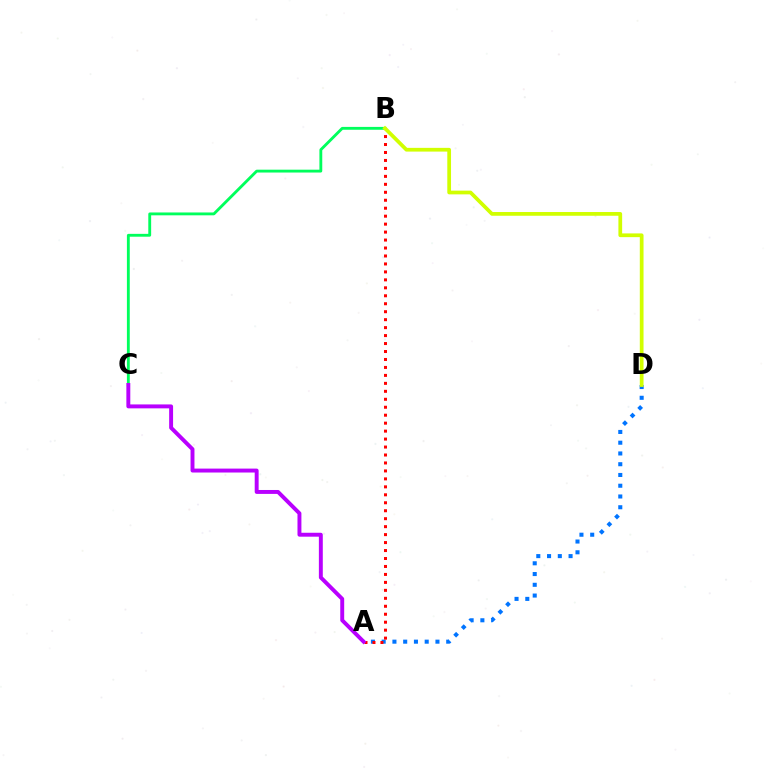{('A', 'D'): [{'color': '#0074ff', 'line_style': 'dotted', 'thickness': 2.92}], ('A', 'B'): [{'color': '#ff0000', 'line_style': 'dotted', 'thickness': 2.16}], ('B', 'C'): [{'color': '#00ff5c', 'line_style': 'solid', 'thickness': 2.05}], ('A', 'C'): [{'color': '#b900ff', 'line_style': 'solid', 'thickness': 2.82}], ('B', 'D'): [{'color': '#d1ff00', 'line_style': 'solid', 'thickness': 2.69}]}